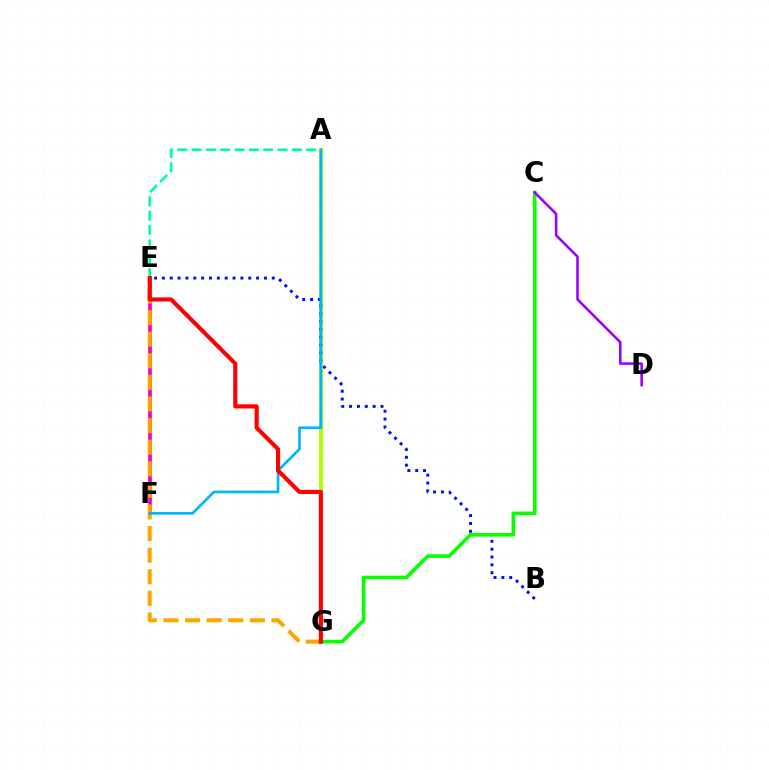{('A', 'G'): [{'color': '#b3ff00', 'line_style': 'solid', 'thickness': 2.89}], ('B', 'E'): [{'color': '#0010ff', 'line_style': 'dotted', 'thickness': 2.13}], ('E', 'F'): [{'color': '#ff00bd', 'line_style': 'solid', 'thickness': 2.71}], ('C', 'G'): [{'color': '#08ff00', 'line_style': 'solid', 'thickness': 2.6}], ('E', 'G'): [{'color': '#ffa500', 'line_style': 'dashed', 'thickness': 2.93}, {'color': '#ff0000', 'line_style': 'solid', 'thickness': 2.98}], ('A', 'E'): [{'color': '#00ff9d', 'line_style': 'dashed', 'thickness': 1.95}], ('A', 'F'): [{'color': '#00b5ff', 'line_style': 'solid', 'thickness': 1.93}], ('C', 'D'): [{'color': '#9b00ff', 'line_style': 'solid', 'thickness': 1.86}]}